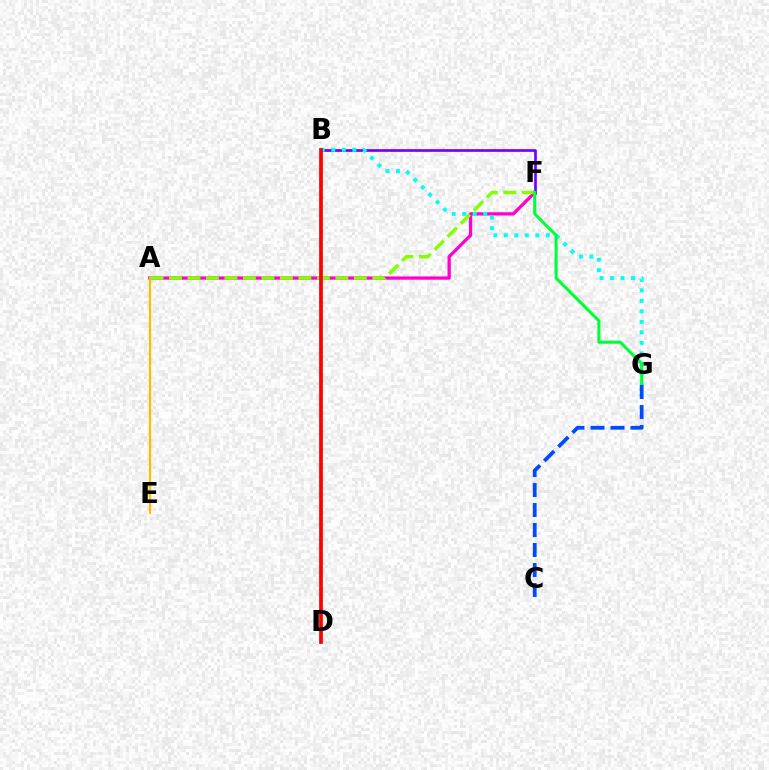{('A', 'F'): [{'color': '#ff00cf', 'line_style': 'solid', 'thickness': 2.36}, {'color': '#84ff00', 'line_style': 'dashed', 'thickness': 2.51}], ('A', 'E'): [{'color': '#ffbd00', 'line_style': 'solid', 'thickness': 1.61}], ('B', 'F'): [{'color': '#7200ff', 'line_style': 'solid', 'thickness': 1.93}], ('B', 'G'): [{'color': '#00fff6', 'line_style': 'dotted', 'thickness': 2.85}], ('B', 'D'): [{'color': '#ff0000', 'line_style': 'solid', 'thickness': 2.67}], ('F', 'G'): [{'color': '#00ff39', 'line_style': 'solid', 'thickness': 2.2}], ('C', 'G'): [{'color': '#004bff', 'line_style': 'dashed', 'thickness': 2.72}]}